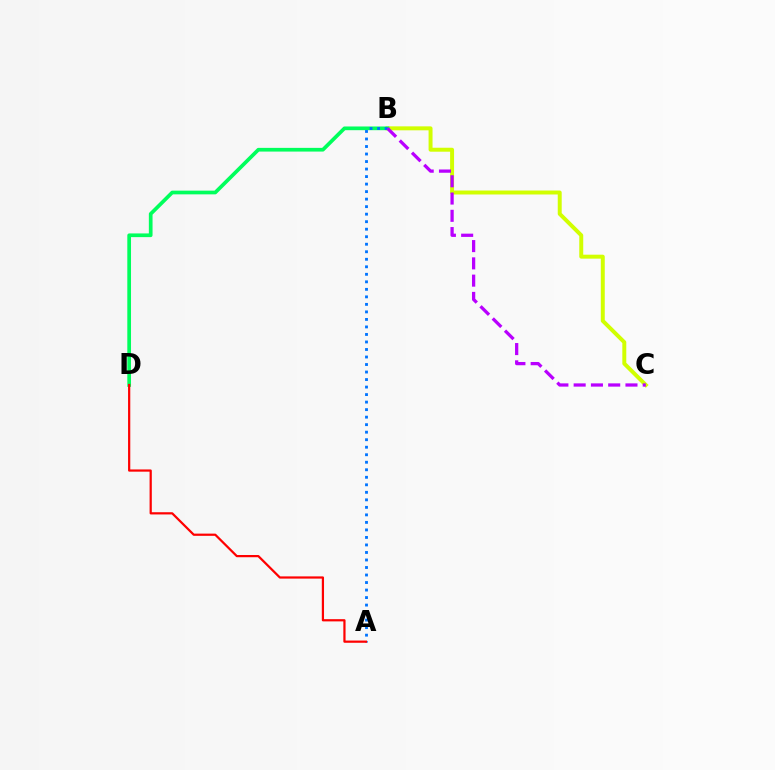{('B', 'C'): [{'color': '#d1ff00', 'line_style': 'solid', 'thickness': 2.85}, {'color': '#b900ff', 'line_style': 'dashed', 'thickness': 2.35}], ('B', 'D'): [{'color': '#00ff5c', 'line_style': 'solid', 'thickness': 2.67}], ('A', 'B'): [{'color': '#0074ff', 'line_style': 'dotted', 'thickness': 2.04}], ('A', 'D'): [{'color': '#ff0000', 'line_style': 'solid', 'thickness': 1.6}]}